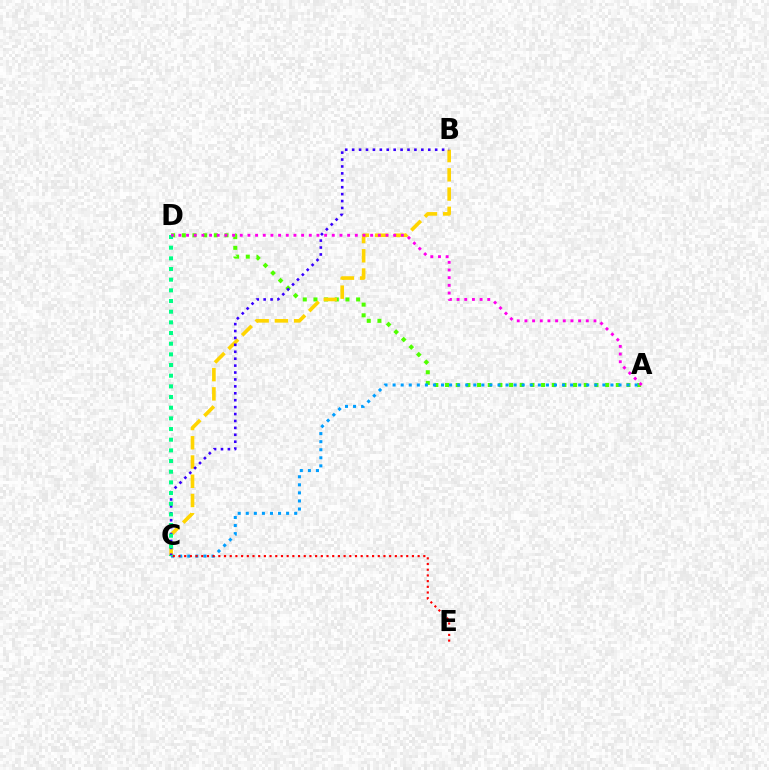{('A', 'D'): [{'color': '#4fff00', 'line_style': 'dotted', 'thickness': 2.9}, {'color': '#ff00ed', 'line_style': 'dotted', 'thickness': 2.08}], ('A', 'C'): [{'color': '#009eff', 'line_style': 'dotted', 'thickness': 2.19}], ('B', 'C'): [{'color': '#ffd500', 'line_style': 'dashed', 'thickness': 2.61}, {'color': '#3700ff', 'line_style': 'dotted', 'thickness': 1.88}], ('C', 'E'): [{'color': '#ff0000', 'line_style': 'dotted', 'thickness': 1.55}], ('C', 'D'): [{'color': '#00ff86', 'line_style': 'dotted', 'thickness': 2.9}]}